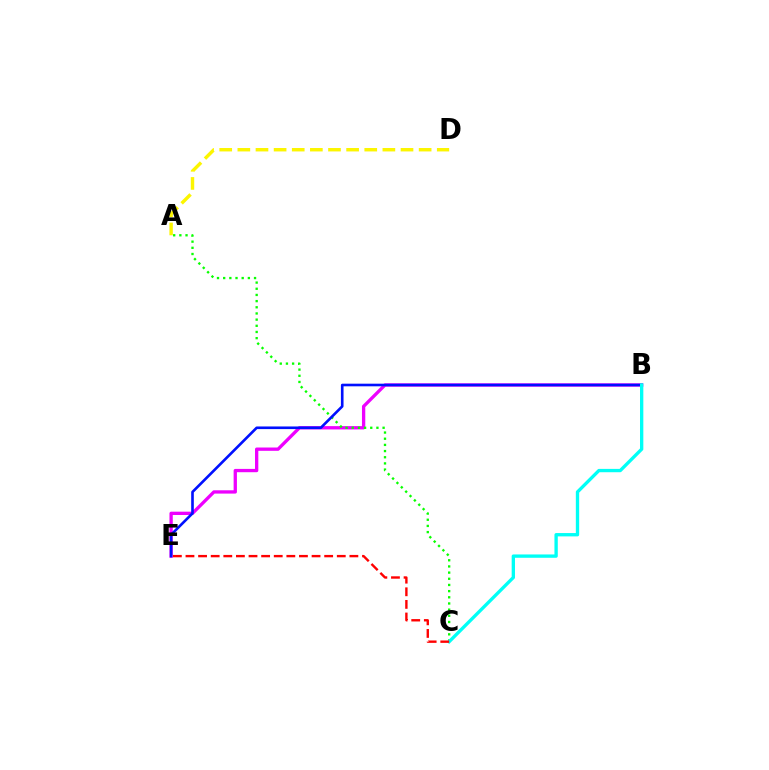{('B', 'E'): [{'color': '#ee00ff', 'line_style': 'solid', 'thickness': 2.38}, {'color': '#0010ff', 'line_style': 'solid', 'thickness': 1.89}], ('A', 'C'): [{'color': '#08ff00', 'line_style': 'dotted', 'thickness': 1.68}], ('B', 'C'): [{'color': '#00fff6', 'line_style': 'solid', 'thickness': 2.4}], ('A', 'D'): [{'color': '#fcf500', 'line_style': 'dashed', 'thickness': 2.46}], ('C', 'E'): [{'color': '#ff0000', 'line_style': 'dashed', 'thickness': 1.71}]}